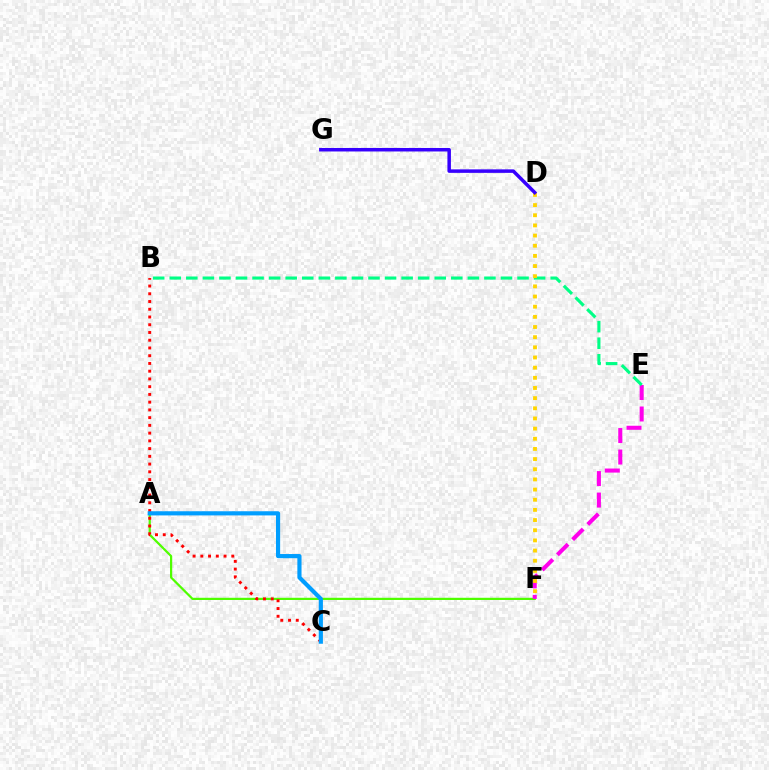{('A', 'F'): [{'color': '#4fff00', 'line_style': 'solid', 'thickness': 1.6}], ('B', 'C'): [{'color': '#ff0000', 'line_style': 'dotted', 'thickness': 2.1}], ('E', 'F'): [{'color': '#ff00ed', 'line_style': 'dashed', 'thickness': 2.92}], ('B', 'E'): [{'color': '#00ff86', 'line_style': 'dashed', 'thickness': 2.25}], ('D', 'F'): [{'color': '#ffd500', 'line_style': 'dotted', 'thickness': 2.76}], ('A', 'C'): [{'color': '#009eff', 'line_style': 'solid', 'thickness': 2.99}], ('D', 'G'): [{'color': '#3700ff', 'line_style': 'solid', 'thickness': 2.52}]}